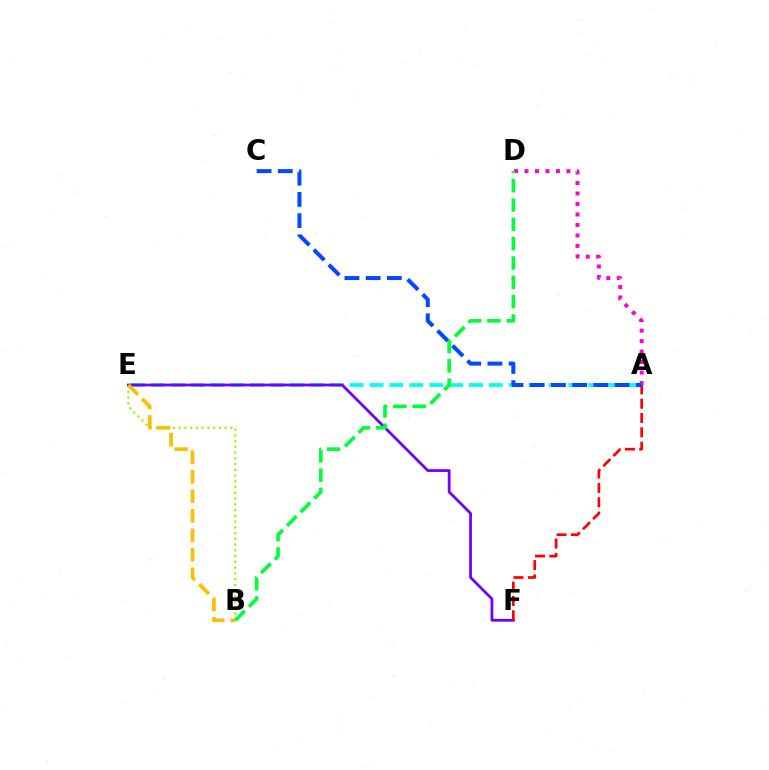{('A', 'D'): [{'color': '#ff00cf', 'line_style': 'dotted', 'thickness': 2.85}], ('A', 'E'): [{'color': '#00fff6', 'line_style': 'dashed', 'thickness': 2.7}], ('B', 'E'): [{'color': '#84ff00', 'line_style': 'dotted', 'thickness': 1.56}, {'color': '#ffbd00', 'line_style': 'dashed', 'thickness': 2.65}], ('E', 'F'): [{'color': '#7200ff', 'line_style': 'solid', 'thickness': 1.99}], ('A', 'F'): [{'color': '#ff0000', 'line_style': 'dashed', 'thickness': 1.94}], ('A', 'C'): [{'color': '#004bff', 'line_style': 'dashed', 'thickness': 2.88}], ('B', 'D'): [{'color': '#00ff39', 'line_style': 'dashed', 'thickness': 2.62}]}